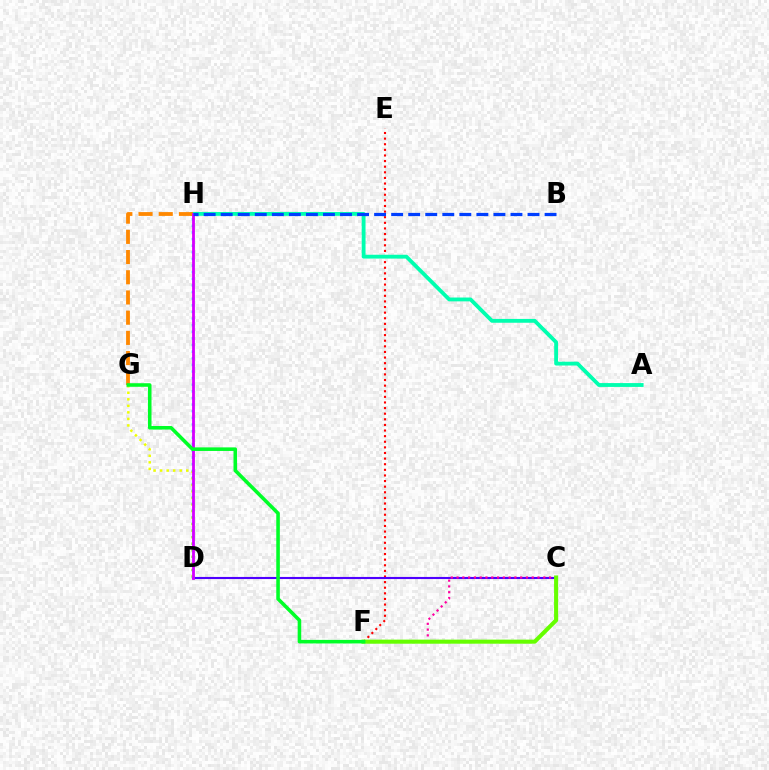{('D', 'G'): [{'color': '#eeff00', 'line_style': 'dotted', 'thickness': 1.78}], ('E', 'F'): [{'color': '#ff0000', 'line_style': 'dotted', 'thickness': 1.53}], ('A', 'H'): [{'color': '#00ffaf', 'line_style': 'solid', 'thickness': 2.76}], ('C', 'D'): [{'color': '#4f00ff', 'line_style': 'solid', 'thickness': 1.53}], ('G', 'H'): [{'color': '#ff8800', 'line_style': 'dashed', 'thickness': 2.74}], ('D', 'H'): [{'color': '#00c7ff', 'line_style': 'dotted', 'thickness': 1.8}, {'color': '#d600ff', 'line_style': 'solid', 'thickness': 2.03}], ('C', 'F'): [{'color': '#ff00a0', 'line_style': 'dotted', 'thickness': 1.57}, {'color': '#66ff00', 'line_style': 'solid', 'thickness': 2.93}], ('F', 'G'): [{'color': '#00ff27', 'line_style': 'solid', 'thickness': 2.57}], ('B', 'H'): [{'color': '#003fff', 'line_style': 'dashed', 'thickness': 2.32}]}